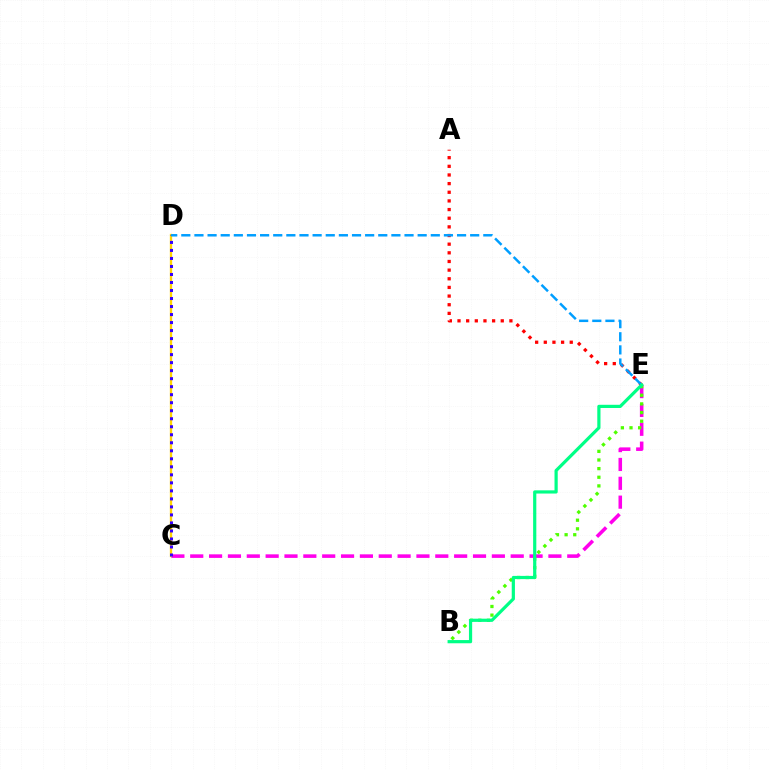{('C', 'E'): [{'color': '#ff00ed', 'line_style': 'dashed', 'thickness': 2.56}], ('B', 'E'): [{'color': '#4fff00', 'line_style': 'dotted', 'thickness': 2.35}, {'color': '#00ff86', 'line_style': 'solid', 'thickness': 2.3}], ('C', 'D'): [{'color': '#ffd500', 'line_style': 'solid', 'thickness': 1.67}, {'color': '#3700ff', 'line_style': 'dotted', 'thickness': 2.18}], ('A', 'E'): [{'color': '#ff0000', 'line_style': 'dotted', 'thickness': 2.35}], ('D', 'E'): [{'color': '#009eff', 'line_style': 'dashed', 'thickness': 1.78}]}